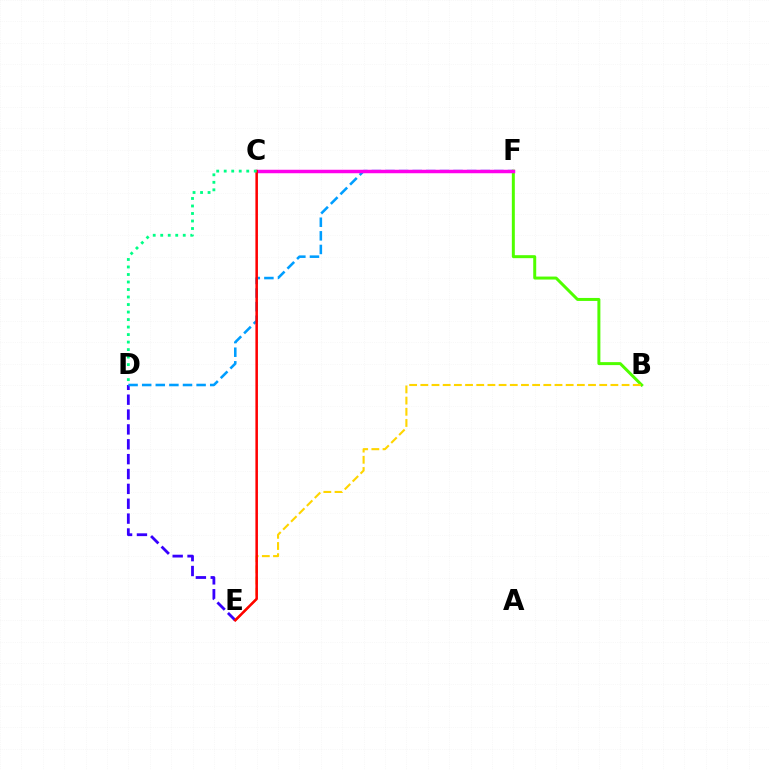{('D', 'E'): [{'color': '#3700ff', 'line_style': 'dashed', 'thickness': 2.02}], ('D', 'F'): [{'color': '#009eff', 'line_style': 'dashed', 'thickness': 1.85}], ('B', 'F'): [{'color': '#4fff00', 'line_style': 'solid', 'thickness': 2.15}], ('C', 'F'): [{'color': '#ff00ed', 'line_style': 'solid', 'thickness': 2.51}], ('B', 'E'): [{'color': '#ffd500', 'line_style': 'dashed', 'thickness': 1.52}], ('C', 'E'): [{'color': '#ff0000', 'line_style': 'solid', 'thickness': 1.83}], ('C', 'D'): [{'color': '#00ff86', 'line_style': 'dotted', 'thickness': 2.04}]}